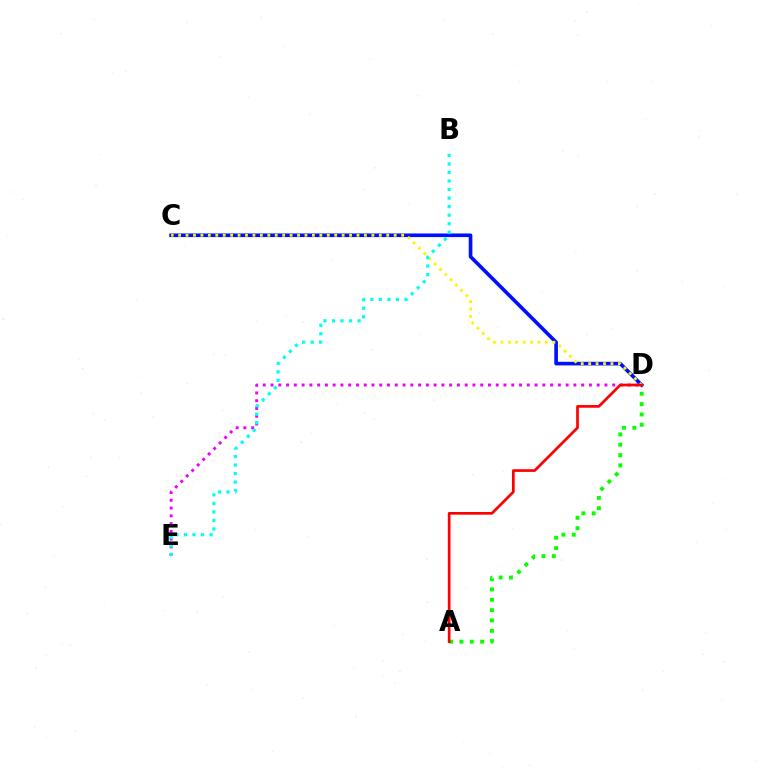{('D', 'E'): [{'color': '#ee00ff', 'line_style': 'dotted', 'thickness': 2.11}], ('C', 'D'): [{'color': '#0010ff', 'line_style': 'solid', 'thickness': 2.61}, {'color': '#fcf500', 'line_style': 'dotted', 'thickness': 2.02}], ('A', 'D'): [{'color': '#08ff00', 'line_style': 'dotted', 'thickness': 2.81}, {'color': '#ff0000', 'line_style': 'solid', 'thickness': 1.94}], ('B', 'E'): [{'color': '#00fff6', 'line_style': 'dotted', 'thickness': 2.32}]}